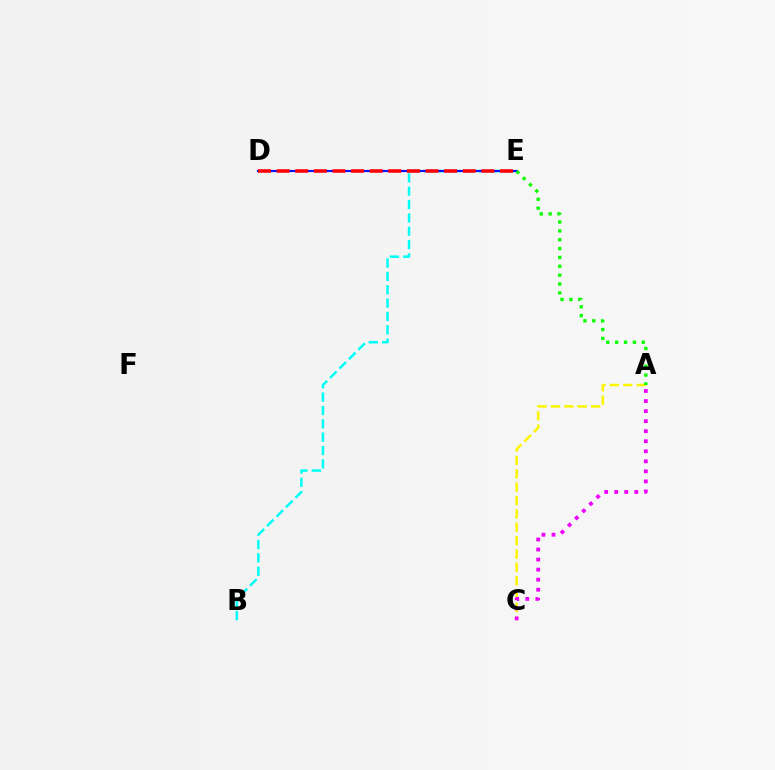{('A', 'C'): [{'color': '#fcf500', 'line_style': 'dashed', 'thickness': 1.82}, {'color': '#ee00ff', 'line_style': 'dotted', 'thickness': 2.73}], ('B', 'E'): [{'color': '#00fff6', 'line_style': 'dashed', 'thickness': 1.81}], ('D', 'E'): [{'color': '#0010ff', 'line_style': 'solid', 'thickness': 1.55}, {'color': '#ff0000', 'line_style': 'dashed', 'thickness': 2.53}], ('A', 'E'): [{'color': '#08ff00', 'line_style': 'dotted', 'thickness': 2.41}]}